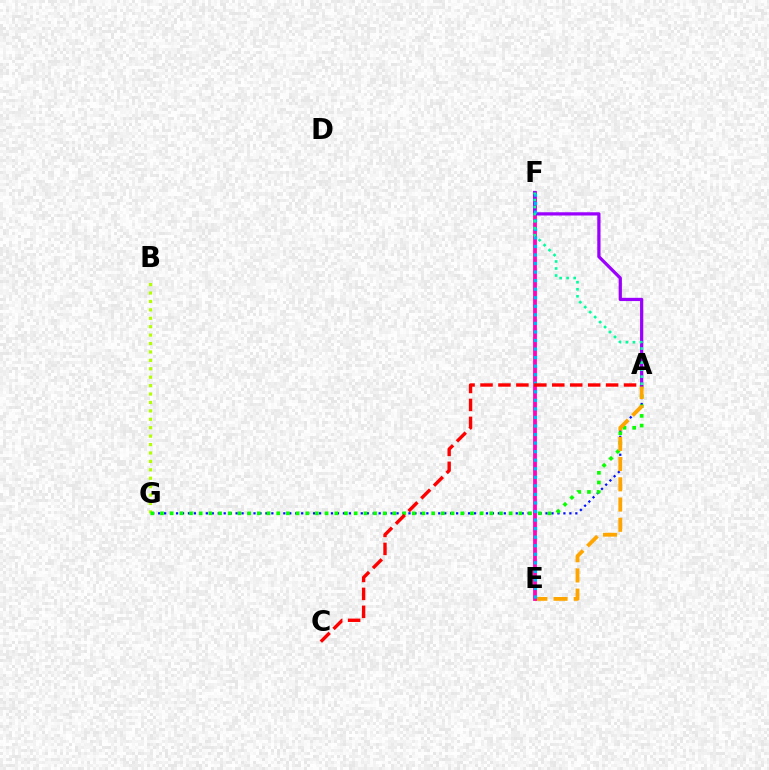{('B', 'G'): [{'color': '#b3ff00', 'line_style': 'dotted', 'thickness': 2.29}], ('A', 'G'): [{'color': '#0010ff', 'line_style': 'dotted', 'thickness': 1.62}, {'color': '#08ff00', 'line_style': 'dotted', 'thickness': 2.63}], ('A', 'E'): [{'color': '#ffa500', 'line_style': 'dashed', 'thickness': 2.75}], ('E', 'F'): [{'color': '#ff00bd', 'line_style': 'solid', 'thickness': 2.72}, {'color': '#00b5ff', 'line_style': 'dotted', 'thickness': 2.32}], ('A', 'F'): [{'color': '#9b00ff', 'line_style': 'solid', 'thickness': 2.33}, {'color': '#00ff9d', 'line_style': 'dotted', 'thickness': 1.91}], ('A', 'C'): [{'color': '#ff0000', 'line_style': 'dashed', 'thickness': 2.44}]}